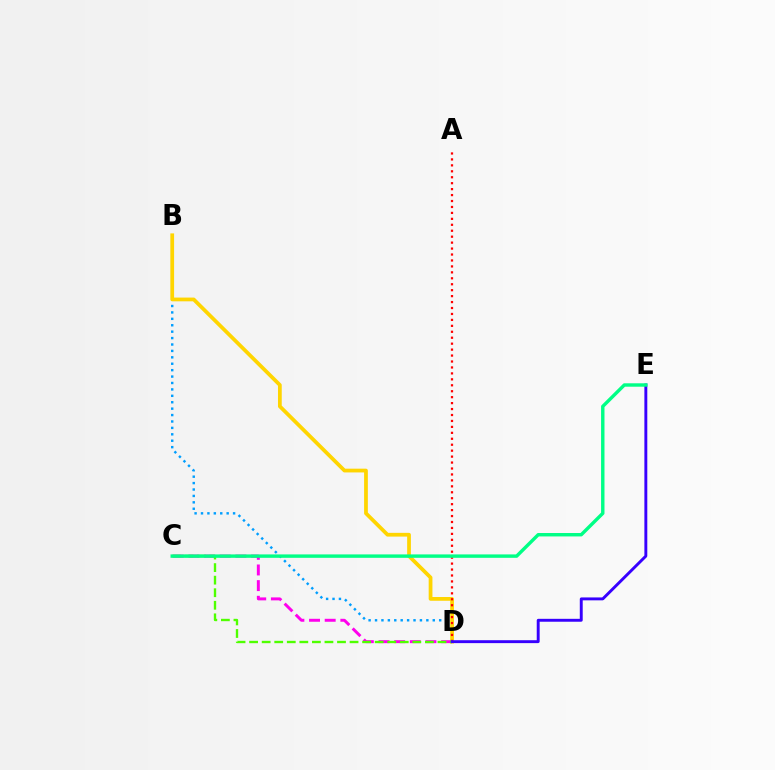{('C', 'D'): [{'color': '#ff00ed', 'line_style': 'dashed', 'thickness': 2.13}, {'color': '#4fff00', 'line_style': 'dashed', 'thickness': 1.71}], ('B', 'D'): [{'color': '#009eff', 'line_style': 'dotted', 'thickness': 1.74}, {'color': '#ffd500', 'line_style': 'solid', 'thickness': 2.7}], ('A', 'D'): [{'color': '#ff0000', 'line_style': 'dotted', 'thickness': 1.61}], ('D', 'E'): [{'color': '#3700ff', 'line_style': 'solid', 'thickness': 2.1}], ('C', 'E'): [{'color': '#00ff86', 'line_style': 'solid', 'thickness': 2.46}]}